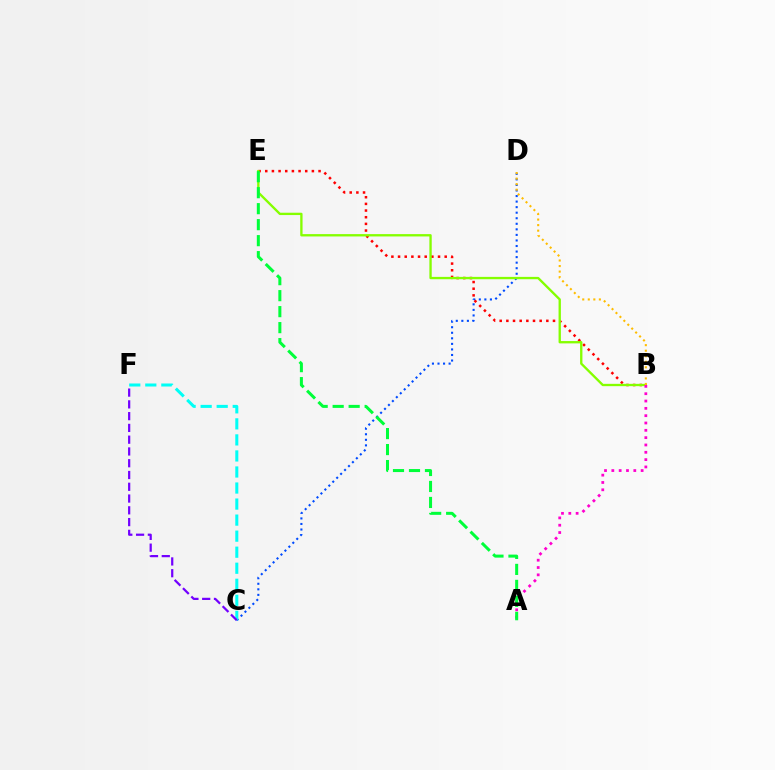{('C', 'D'): [{'color': '#004bff', 'line_style': 'dotted', 'thickness': 1.51}], ('B', 'E'): [{'color': '#ff0000', 'line_style': 'dotted', 'thickness': 1.81}, {'color': '#84ff00', 'line_style': 'solid', 'thickness': 1.68}], ('A', 'B'): [{'color': '#ff00cf', 'line_style': 'dotted', 'thickness': 1.99}], ('B', 'D'): [{'color': '#ffbd00', 'line_style': 'dotted', 'thickness': 1.51}], ('C', 'F'): [{'color': '#00fff6', 'line_style': 'dashed', 'thickness': 2.18}, {'color': '#7200ff', 'line_style': 'dashed', 'thickness': 1.6}], ('A', 'E'): [{'color': '#00ff39', 'line_style': 'dashed', 'thickness': 2.17}]}